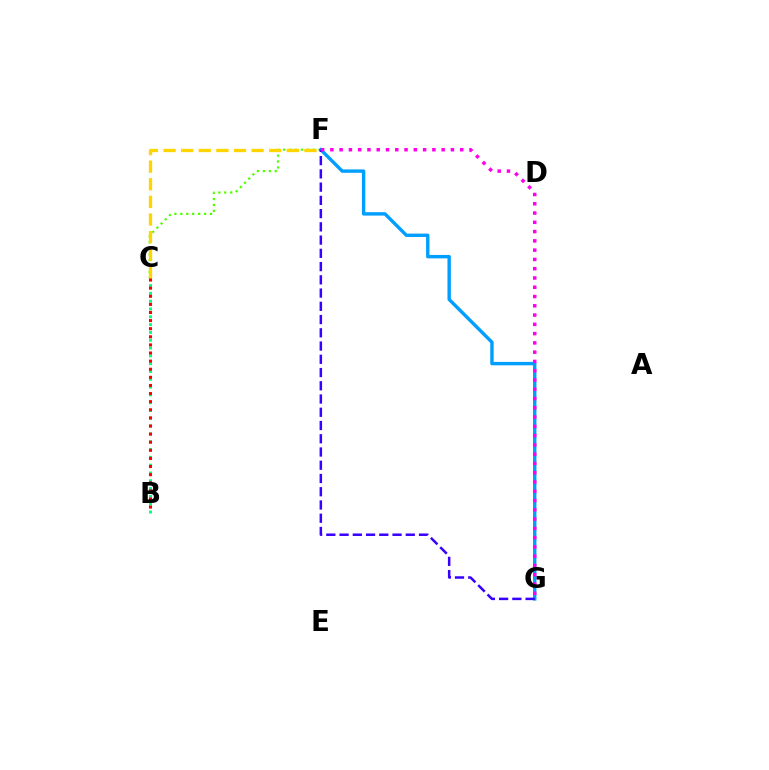{('B', 'C'): [{'color': '#00ff86', 'line_style': 'dotted', 'thickness': 2.12}, {'color': '#ff0000', 'line_style': 'dotted', 'thickness': 2.2}], ('C', 'F'): [{'color': '#4fff00', 'line_style': 'dotted', 'thickness': 1.61}, {'color': '#ffd500', 'line_style': 'dashed', 'thickness': 2.39}], ('F', 'G'): [{'color': '#009eff', 'line_style': 'solid', 'thickness': 2.44}, {'color': '#3700ff', 'line_style': 'dashed', 'thickness': 1.8}, {'color': '#ff00ed', 'line_style': 'dotted', 'thickness': 2.52}]}